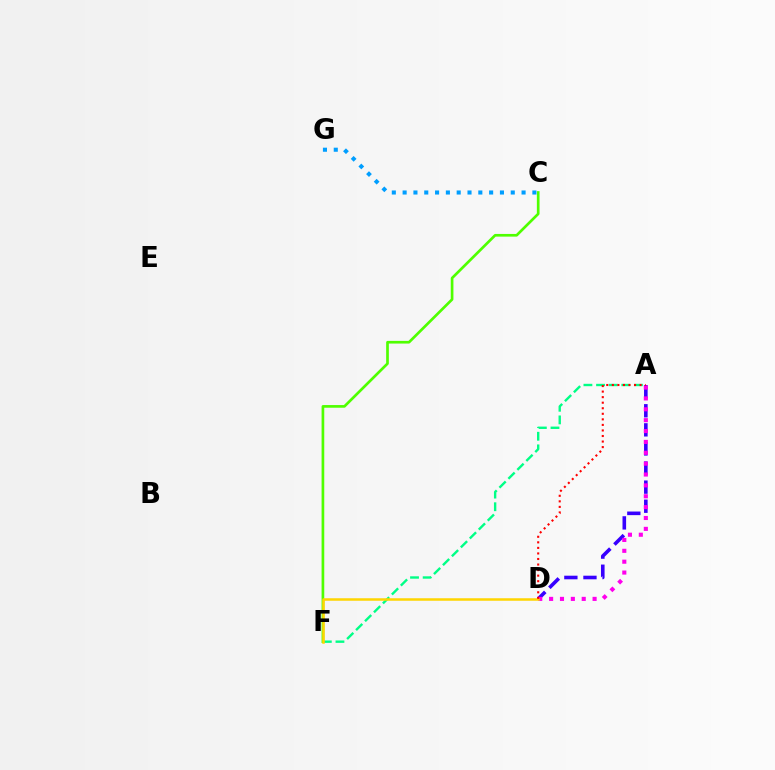{('A', 'F'): [{'color': '#00ff86', 'line_style': 'dashed', 'thickness': 1.72}], ('A', 'D'): [{'color': '#3700ff', 'line_style': 'dashed', 'thickness': 2.59}, {'color': '#ff00ed', 'line_style': 'dotted', 'thickness': 2.95}, {'color': '#ff0000', 'line_style': 'dotted', 'thickness': 1.51}], ('C', 'F'): [{'color': '#4fff00', 'line_style': 'solid', 'thickness': 1.93}], ('C', 'G'): [{'color': '#009eff', 'line_style': 'dotted', 'thickness': 2.94}], ('D', 'F'): [{'color': '#ffd500', 'line_style': 'solid', 'thickness': 1.81}]}